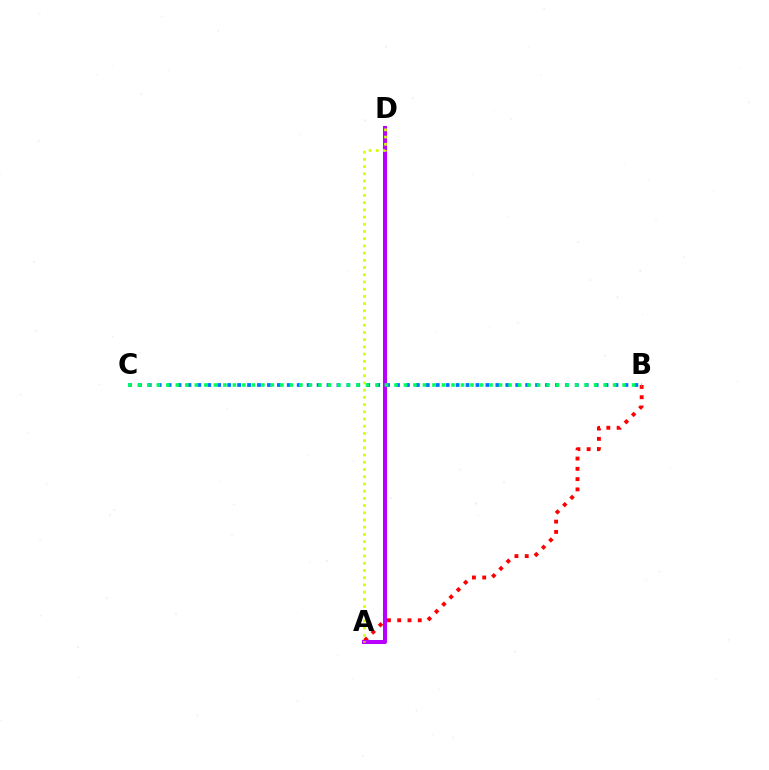{('B', 'C'): [{'color': '#0074ff', 'line_style': 'dotted', 'thickness': 2.7}, {'color': '#00ff5c', 'line_style': 'dotted', 'thickness': 2.58}], ('A', 'B'): [{'color': '#ff0000', 'line_style': 'dotted', 'thickness': 2.79}], ('A', 'D'): [{'color': '#b900ff', 'line_style': 'solid', 'thickness': 2.91}, {'color': '#d1ff00', 'line_style': 'dotted', 'thickness': 1.96}]}